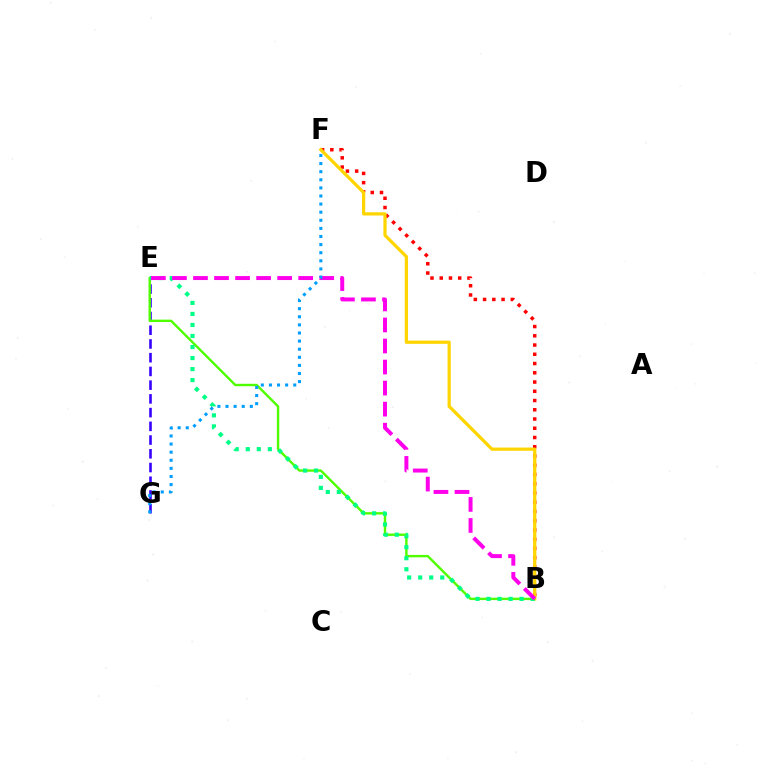{('E', 'G'): [{'color': '#3700ff', 'line_style': 'dashed', 'thickness': 1.86}], ('B', 'F'): [{'color': '#ff0000', 'line_style': 'dotted', 'thickness': 2.51}, {'color': '#ffd500', 'line_style': 'solid', 'thickness': 2.33}], ('B', 'E'): [{'color': '#4fff00', 'line_style': 'solid', 'thickness': 1.73}, {'color': '#00ff86', 'line_style': 'dotted', 'thickness': 3.0}, {'color': '#ff00ed', 'line_style': 'dashed', 'thickness': 2.86}], ('F', 'G'): [{'color': '#009eff', 'line_style': 'dotted', 'thickness': 2.2}]}